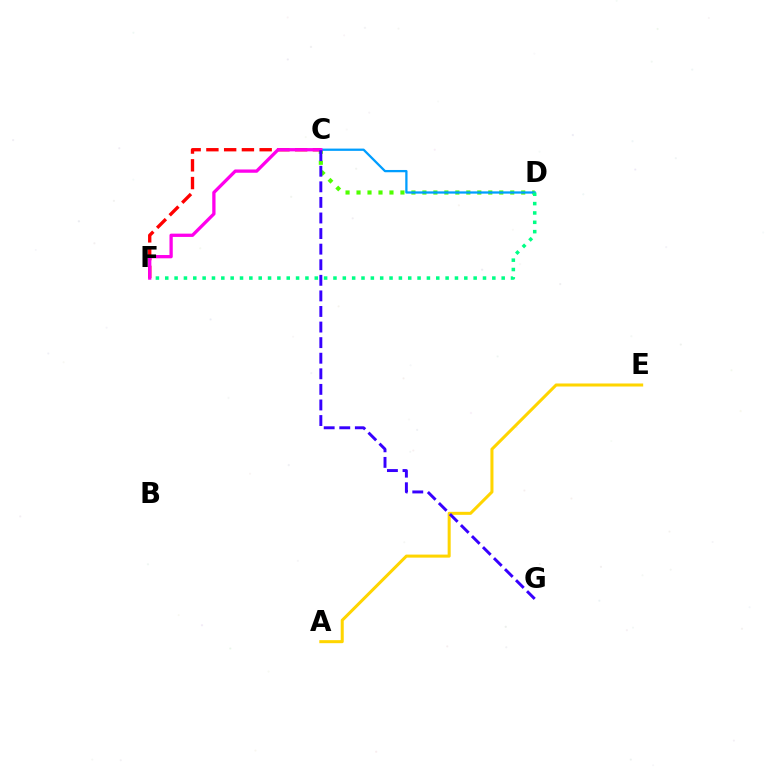{('C', 'D'): [{'color': '#4fff00', 'line_style': 'dotted', 'thickness': 2.98}, {'color': '#009eff', 'line_style': 'solid', 'thickness': 1.64}], ('C', 'F'): [{'color': '#ff0000', 'line_style': 'dashed', 'thickness': 2.41}, {'color': '#ff00ed', 'line_style': 'solid', 'thickness': 2.37}], ('D', 'F'): [{'color': '#00ff86', 'line_style': 'dotted', 'thickness': 2.54}], ('A', 'E'): [{'color': '#ffd500', 'line_style': 'solid', 'thickness': 2.19}], ('C', 'G'): [{'color': '#3700ff', 'line_style': 'dashed', 'thickness': 2.12}]}